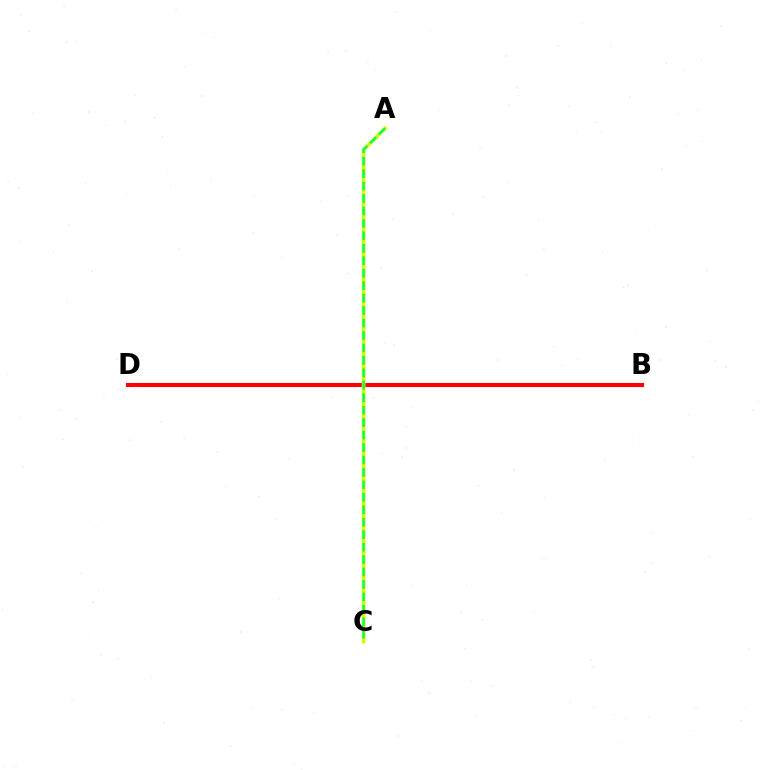{('B', 'D'): [{'color': '#0074ff', 'line_style': 'dashed', 'thickness': 1.57}, {'color': '#b900ff', 'line_style': 'dotted', 'thickness': 1.64}, {'color': '#ff0000', 'line_style': 'solid', 'thickness': 2.96}], ('A', 'C'): [{'color': '#d1ff00', 'line_style': 'solid', 'thickness': 2.68}, {'color': '#00ff5c', 'line_style': 'dashed', 'thickness': 1.69}]}